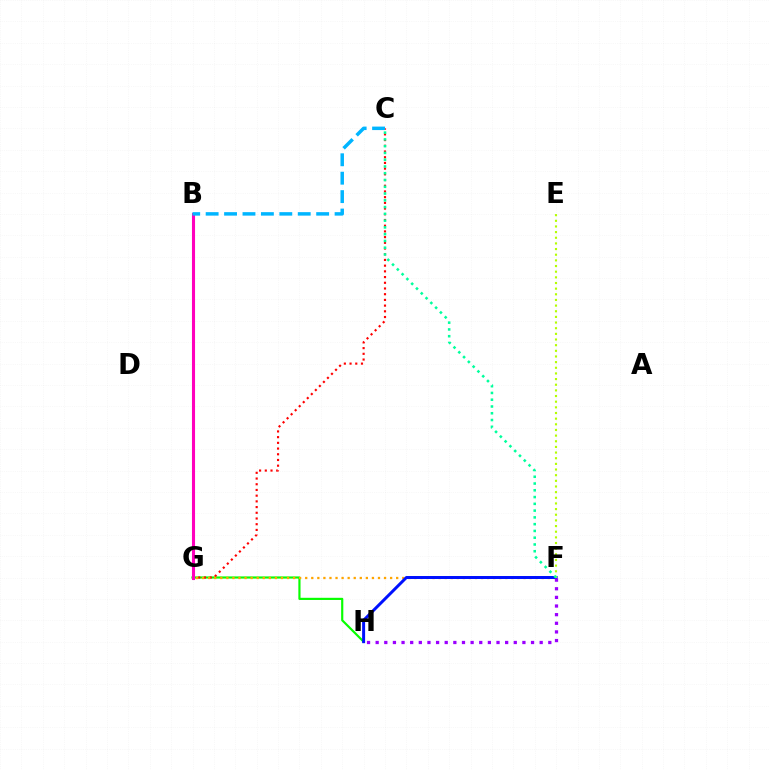{('G', 'H'): [{'color': '#08ff00', 'line_style': 'solid', 'thickness': 1.57}], ('C', 'G'): [{'color': '#ff0000', 'line_style': 'dotted', 'thickness': 1.55}], ('F', 'G'): [{'color': '#ffa500', 'line_style': 'dotted', 'thickness': 1.65}], ('F', 'H'): [{'color': '#0010ff', 'line_style': 'solid', 'thickness': 2.14}, {'color': '#9b00ff', 'line_style': 'dotted', 'thickness': 2.35}], ('E', 'F'): [{'color': '#b3ff00', 'line_style': 'dotted', 'thickness': 1.54}], ('C', 'F'): [{'color': '#00ff9d', 'line_style': 'dotted', 'thickness': 1.84}], ('B', 'G'): [{'color': '#ff00bd', 'line_style': 'solid', 'thickness': 2.22}], ('B', 'C'): [{'color': '#00b5ff', 'line_style': 'dashed', 'thickness': 2.5}]}